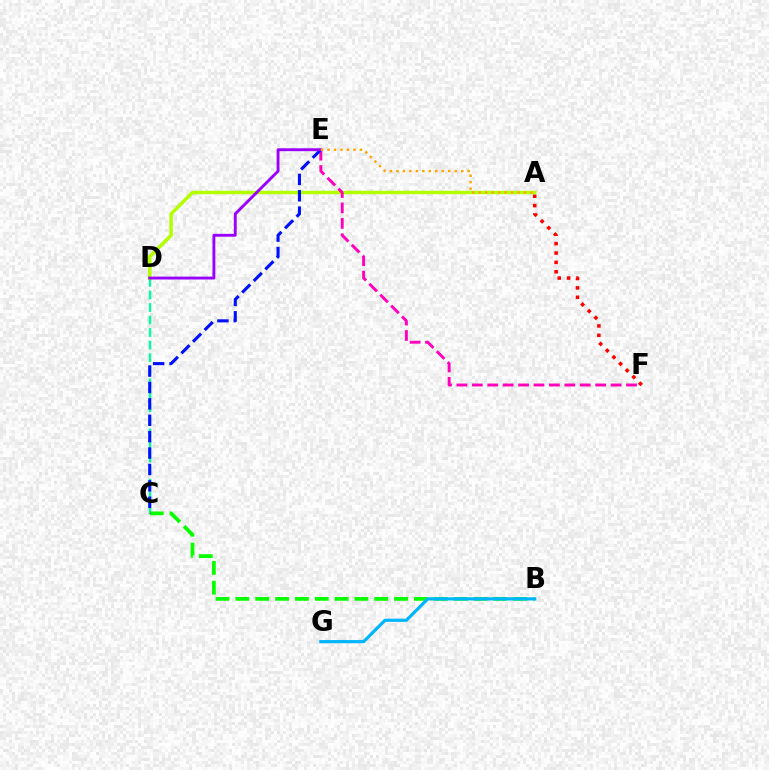{('A', 'F'): [{'color': '#ff0000', 'line_style': 'dotted', 'thickness': 2.55}], ('C', 'D'): [{'color': '#00ff9d', 'line_style': 'dashed', 'thickness': 1.7}], ('A', 'D'): [{'color': '#b3ff00', 'line_style': 'solid', 'thickness': 2.51}], ('E', 'F'): [{'color': '#ff00bd', 'line_style': 'dashed', 'thickness': 2.09}], ('B', 'C'): [{'color': '#08ff00', 'line_style': 'dashed', 'thickness': 2.7}], ('C', 'E'): [{'color': '#0010ff', 'line_style': 'dashed', 'thickness': 2.23}], ('D', 'E'): [{'color': '#9b00ff', 'line_style': 'solid', 'thickness': 2.07}], ('B', 'G'): [{'color': '#00b5ff', 'line_style': 'solid', 'thickness': 2.29}], ('A', 'E'): [{'color': '#ffa500', 'line_style': 'dotted', 'thickness': 1.76}]}